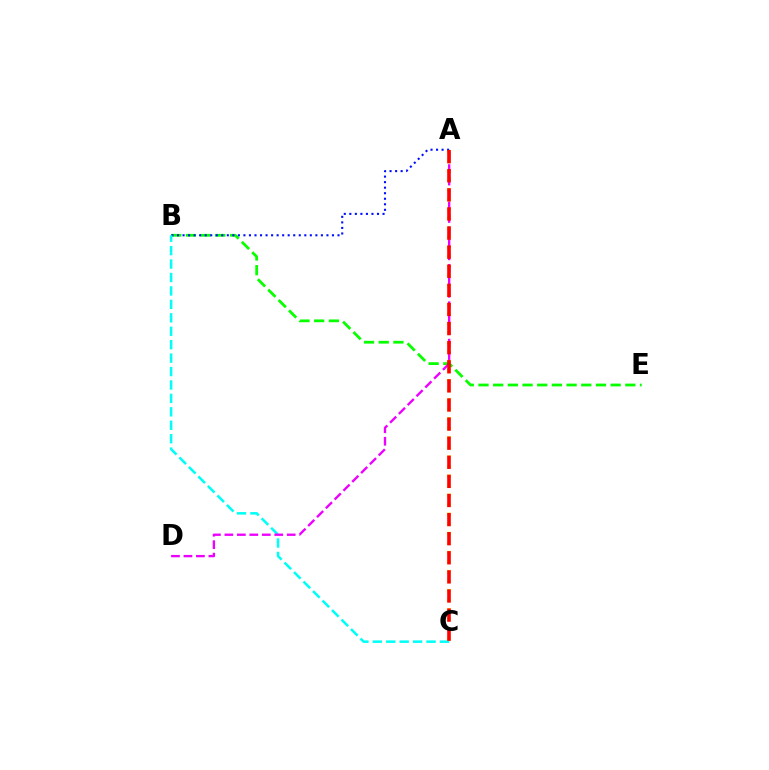{('A', 'C'): [{'color': '#fcf500', 'line_style': 'dotted', 'thickness': 2.59}, {'color': '#ff0000', 'line_style': 'dashed', 'thickness': 2.59}], ('B', 'E'): [{'color': '#08ff00', 'line_style': 'dashed', 'thickness': 1.99}], ('A', 'B'): [{'color': '#0010ff', 'line_style': 'dotted', 'thickness': 1.5}], ('B', 'C'): [{'color': '#00fff6', 'line_style': 'dashed', 'thickness': 1.82}], ('A', 'D'): [{'color': '#ee00ff', 'line_style': 'dashed', 'thickness': 1.69}]}